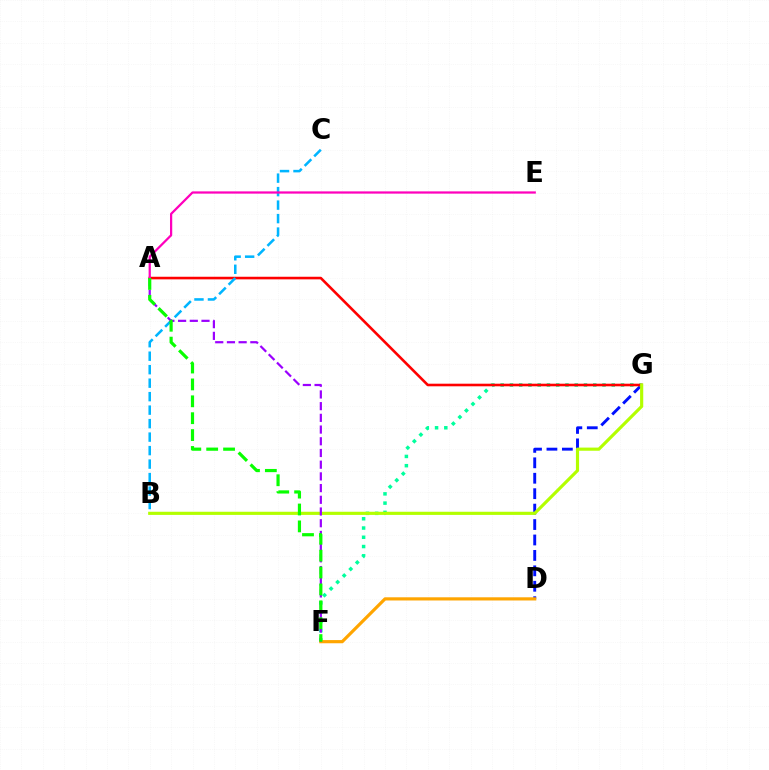{('D', 'G'): [{'color': '#0010ff', 'line_style': 'dashed', 'thickness': 2.1}], ('F', 'G'): [{'color': '#00ff9d', 'line_style': 'dotted', 'thickness': 2.52}], ('A', 'G'): [{'color': '#ff0000', 'line_style': 'solid', 'thickness': 1.87}], ('B', 'C'): [{'color': '#00b5ff', 'line_style': 'dashed', 'thickness': 1.83}], ('B', 'G'): [{'color': '#b3ff00', 'line_style': 'solid', 'thickness': 2.27}], ('D', 'F'): [{'color': '#ffa500', 'line_style': 'solid', 'thickness': 2.29}], ('A', 'E'): [{'color': '#ff00bd', 'line_style': 'solid', 'thickness': 1.61}], ('A', 'F'): [{'color': '#9b00ff', 'line_style': 'dashed', 'thickness': 1.59}, {'color': '#08ff00', 'line_style': 'dashed', 'thickness': 2.29}]}